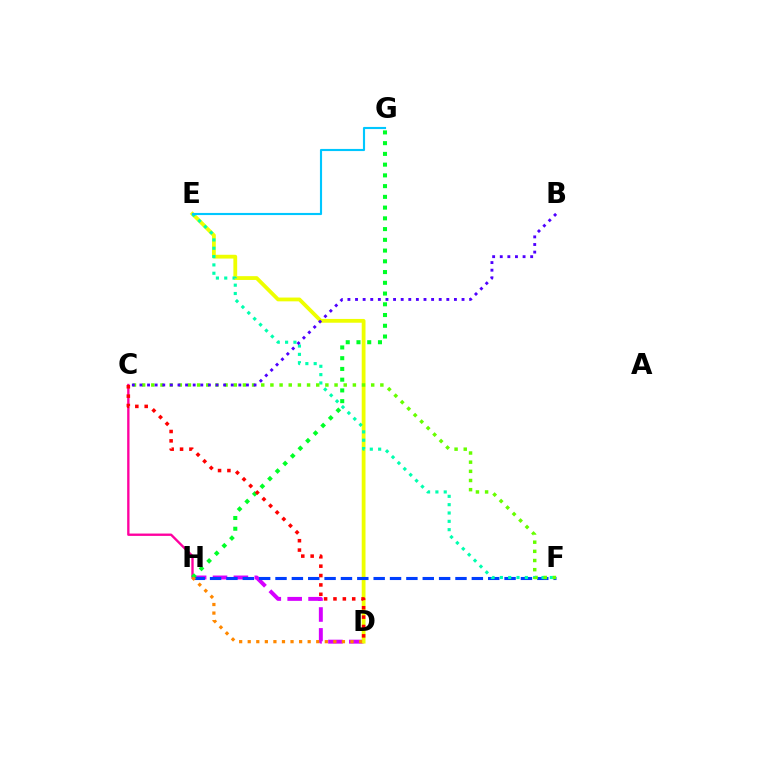{('D', 'H'): [{'color': '#d600ff', 'line_style': 'dashed', 'thickness': 2.84}, {'color': '#ff8800', 'line_style': 'dotted', 'thickness': 2.33}], ('C', 'H'): [{'color': '#ff00a0', 'line_style': 'solid', 'thickness': 1.69}], ('D', 'E'): [{'color': '#eeff00', 'line_style': 'solid', 'thickness': 2.73}], ('F', 'H'): [{'color': '#003fff', 'line_style': 'dashed', 'thickness': 2.22}], ('G', 'H'): [{'color': '#00ff27', 'line_style': 'dotted', 'thickness': 2.92}], ('E', 'F'): [{'color': '#00ffaf', 'line_style': 'dotted', 'thickness': 2.26}], ('E', 'G'): [{'color': '#00c7ff', 'line_style': 'solid', 'thickness': 1.54}], ('C', 'F'): [{'color': '#66ff00', 'line_style': 'dotted', 'thickness': 2.49}], ('B', 'C'): [{'color': '#4f00ff', 'line_style': 'dotted', 'thickness': 2.07}], ('C', 'D'): [{'color': '#ff0000', 'line_style': 'dotted', 'thickness': 2.55}]}